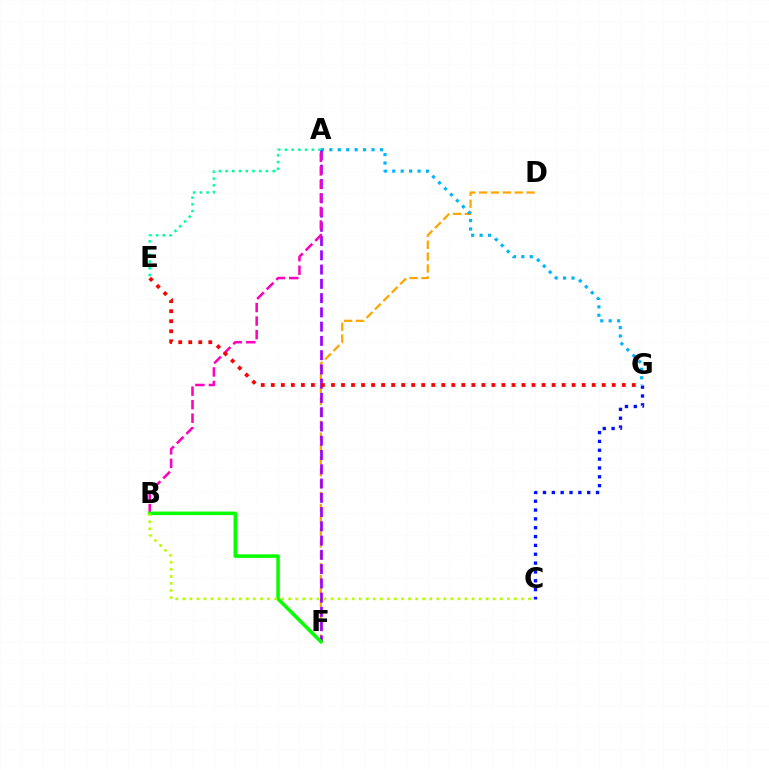{('D', 'F'): [{'color': '#ffa500', 'line_style': 'dashed', 'thickness': 1.61}], ('A', 'E'): [{'color': '#00ff9d', 'line_style': 'dotted', 'thickness': 1.83}], ('C', 'G'): [{'color': '#0010ff', 'line_style': 'dotted', 'thickness': 2.4}], ('A', 'G'): [{'color': '#00b5ff', 'line_style': 'dotted', 'thickness': 2.29}], ('A', 'F'): [{'color': '#9b00ff', 'line_style': 'dashed', 'thickness': 1.94}], ('A', 'B'): [{'color': '#ff00bd', 'line_style': 'dashed', 'thickness': 1.84}], ('B', 'F'): [{'color': '#08ff00', 'line_style': 'solid', 'thickness': 2.55}], ('E', 'G'): [{'color': '#ff0000', 'line_style': 'dotted', 'thickness': 2.72}], ('B', 'C'): [{'color': '#b3ff00', 'line_style': 'dotted', 'thickness': 1.92}]}